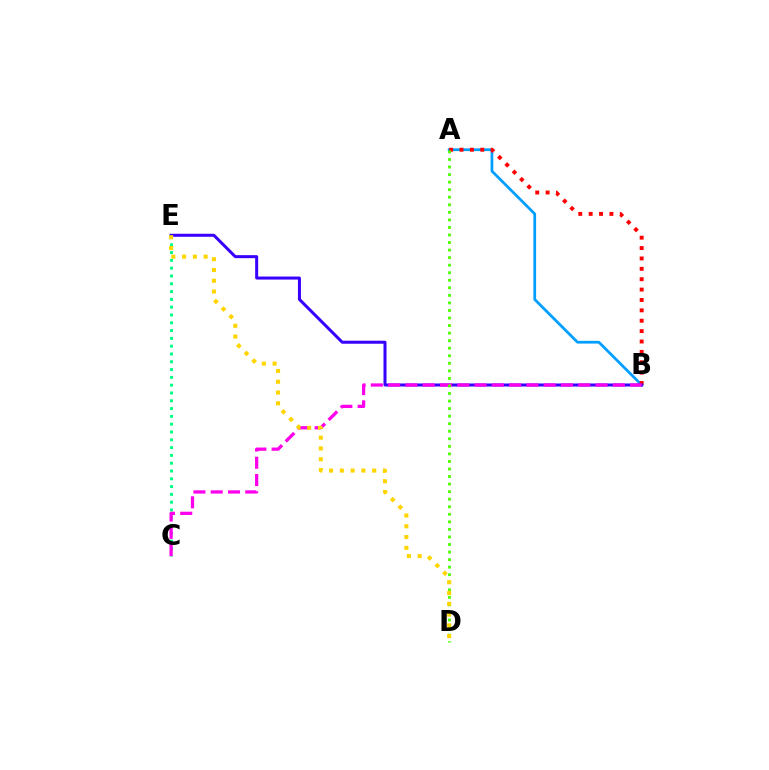{('A', 'B'): [{'color': '#009eff', 'line_style': 'solid', 'thickness': 1.97}, {'color': '#ff0000', 'line_style': 'dotted', 'thickness': 2.82}], ('B', 'E'): [{'color': '#3700ff', 'line_style': 'solid', 'thickness': 2.17}], ('C', 'E'): [{'color': '#00ff86', 'line_style': 'dotted', 'thickness': 2.12}], ('B', 'C'): [{'color': '#ff00ed', 'line_style': 'dashed', 'thickness': 2.35}], ('A', 'D'): [{'color': '#4fff00', 'line_style': 'dotted', 'thickness': 2.05}], ('D', 'E'): [{'color': '#ffd500', 'line_style': 'dotted', 'thickness': 2.93}]}